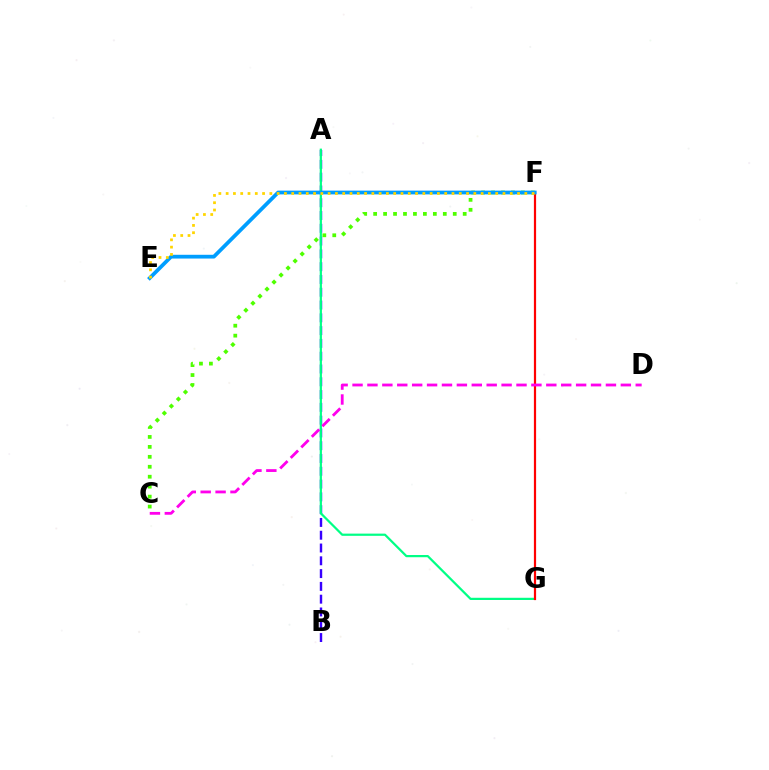{('A', 'B'): [{'color': '#3700ff', 'line_style': 'dashed', 'thickness': 1.74}], ('A', 'G'): [{'color': '#00ff86', 'line_style': 'solid', 'thickness': 1.6}], ('C', 'F'): [{'color': '#4fff00', 'line_style': 'dotted', 'thickness': 2.7}], ('F', 'G'): [{'color': '#ff0000', 'line_style': 'solid', 'thickness': 1.59}], ('E', 'F'): [{'color': '#009eff', 'line_style': 'solid', 'thickness': 2.71}, {'color': '#ffd500', 'line_style': 'dotted', 'thickness': 1.98}], ('C', 'D'): [{'color': '#ff00ed', 'line_style': 'dashed', 'thickness': 2.02}]}